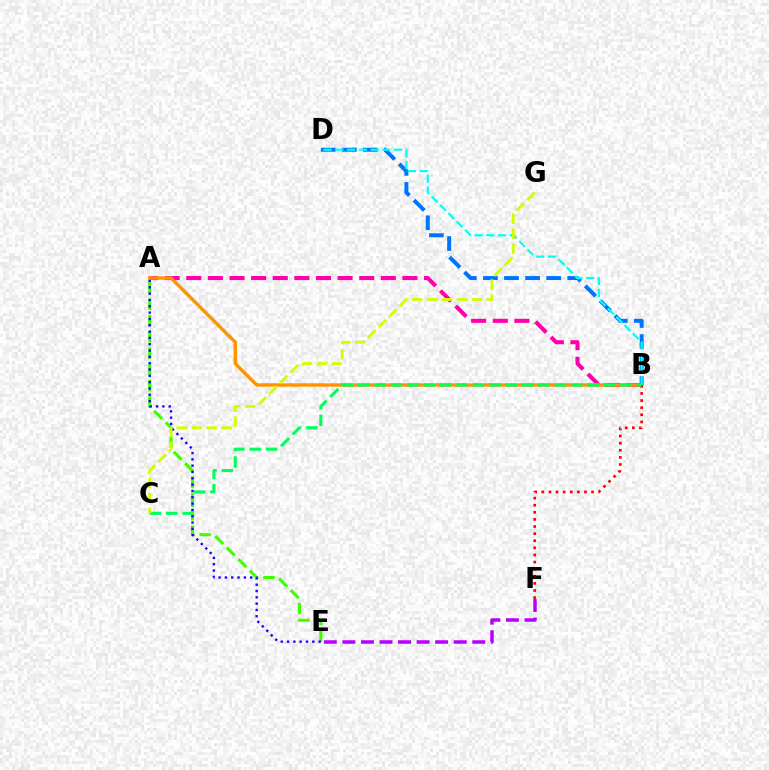{('A', 'B'): [{'color': '#ff00ac', 'line_style': 'dashed', 'thickness': 2.94}, {'color': '#ff9400', 'line_style': 'solid', 'thickness': 2.45}], ('B', 'D'): [{'color': '#0074ff', 'line_style': 'dashed', 'thickness': 2.86}, {'color': '#00fff6', 'line_style': 'dashed', 'thickness': 1.6}], ('E', 'F'): [{'color': '#b900ff', 'line_style': 'dashed', 'thickness': 2.52}], ('B', 'F'): [{'color': '#ff0000', 'line_style': 'dotted', 'thickness': 1.93}], ('B', 'C'): [{'color': '#00ff5c', 'line_style': 'dashed', 'thickness': 2.23}], ('A', 'E'): [{'color': '#3dff00', 'line_style': 'dashed', 'thickness': 2.21}, {'color': '#2500ff', 'line_style': 'dotted', 'thickness': 1.72}], ('C', 'G'): [{'color': '#d1ff00', 'line_style': 'dashed', 'thickness': 2.03}]}